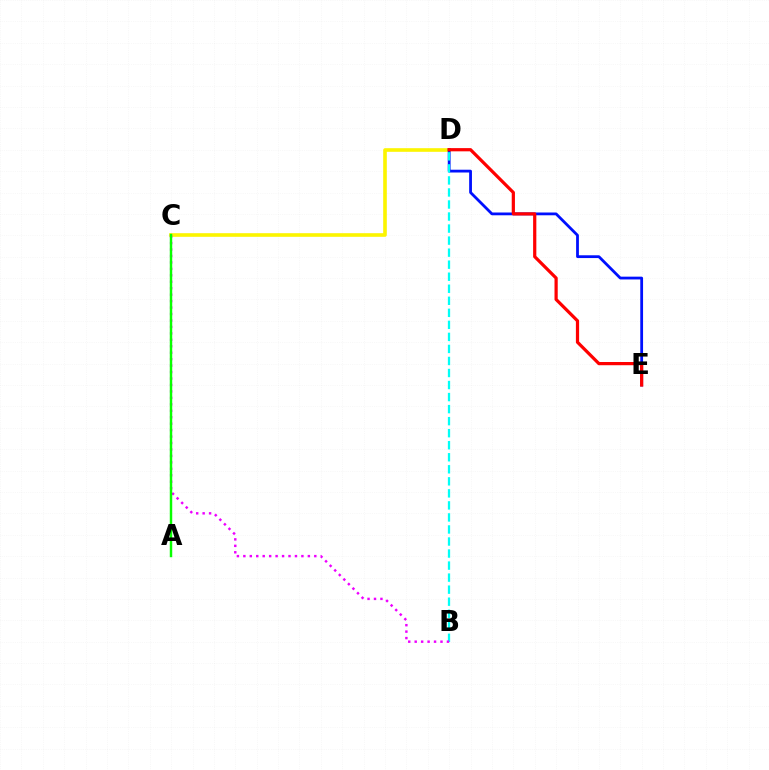{('C', 'D'): [{'color': '#fcf500', 'line_style': 'solid', 'thickness': 2.6}], ('D', 'E'): [{'color': '#0010ff', 'line_style': 'solid', 'thickness': 2.01}, {'color': '#ff0000', 'line_style': 'solid', 'thickness': 2.32}], ('B', 'D'): [{'color': '#00fff6', 'line_style': 'dashed', 'thickness': 1.64}], ('B', 'C'): [{'color': '#ee00ff', 'line_style': 'dotted', 'thickness': 1.75}], ('A', 'C'): [{'color': '#08ff00', 'line_style': 'solid', 'thickness': 1.77}]}